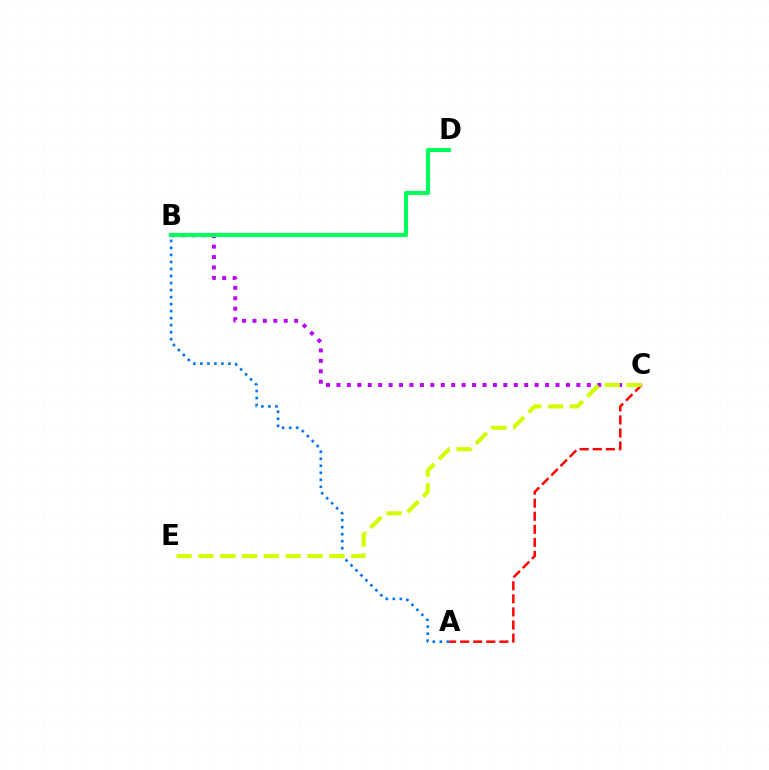{('A', 'B'): [{'color': '#0074ff', 'line_style': 'dotted', 'thickness': 1.91}], ('B', 'C'): [{'color': '#b900ff', 'line_style': 'dotted', 'thickness': 2.83}], ('A', 'C'): [{'color': '#ff0000', 'line_style': 'dashed', 'thickness': 1.78}], ('C', 'E'): [{'color': '#d1ff00', 'line_style': 'dashed', 'thickness': 2.97}], ('B', 'D'): [{'color': '#00ff5c', 'line_style': 'solid', 'thickness': 2.97}]}